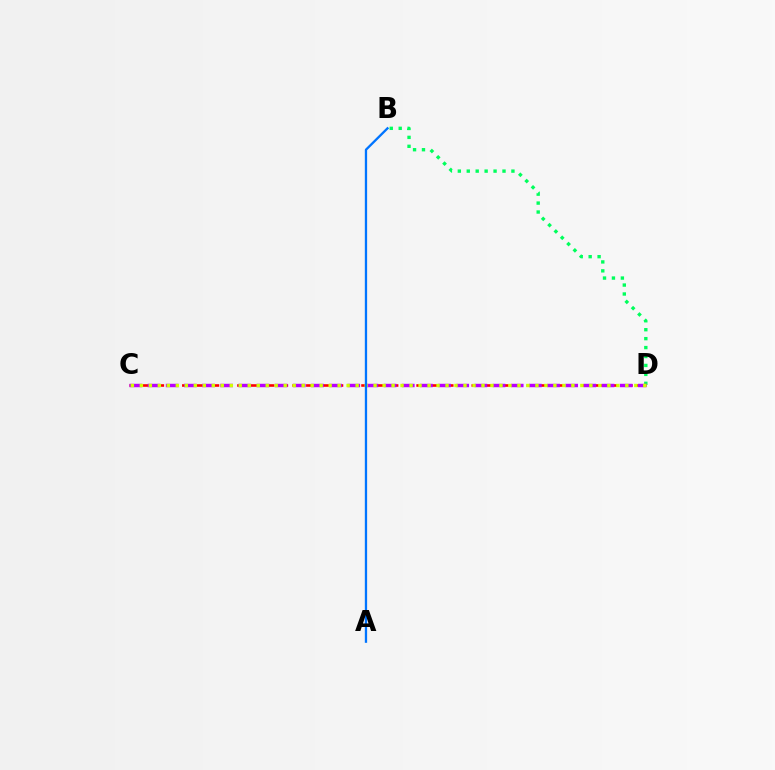{('B', 'D'): [{'color': '#00ff5c', 'line_style': 'dotted', 'thickness': 2.43}], ('C', 'D'): [{'color': '#ff0000', 'line_style': 'dashed', 'thickness': 1.87}, {'color': '#b900ff', 'line_style': 'dashed', 'thickness': 2.47}, {'color': '#d1ff00', 'line_style': 'dotted', 'thickness': 2.44}], ('A', 'B'): [{'color': '#0074ff', 'line_style': 'solid', 'thickness': 1.66}]}